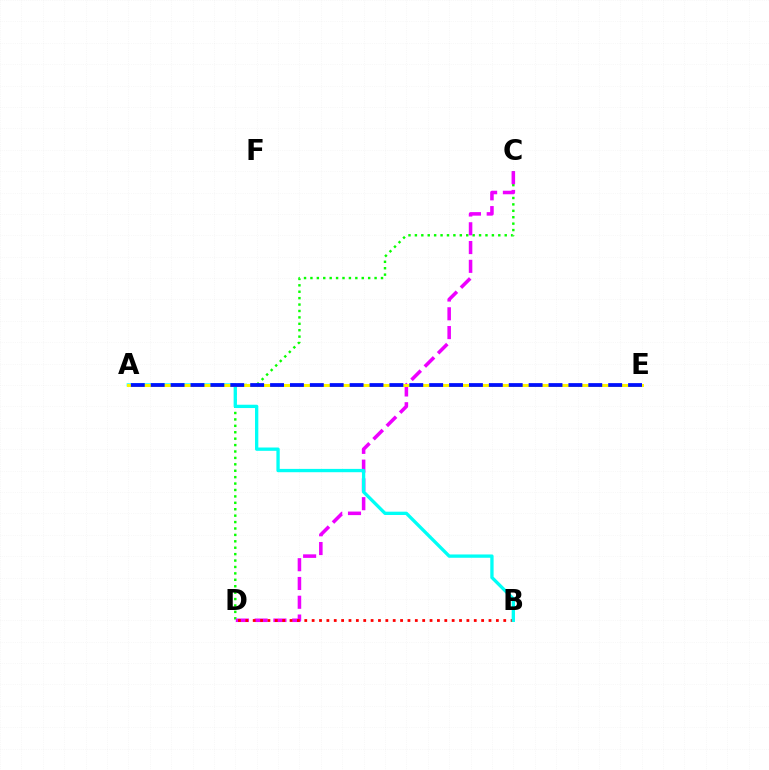{('C', 'D'): [{'color': '#08ff00', 'line_style': 'dotted', 'thickness': 1.74}, {'color': '#ee00ff', 'line_style': 'dashed', 'thickness': 2.55}], ('B', 'D'): [{'color': '#ff0000', 'line_style': 'dotted', 'thickness': 2.0}], ('A', 'B'): [{'color': '#00fff6', 'line_style': 'solid', 'thickness': 2.39}], ('A', 'E'): [{'color': '#fcf500', 'line_style': 'solid', 'thickness': 2.14}, {'color': '#0010ff', 'line_style': 'dashed', 'thickness': 2.7}]}